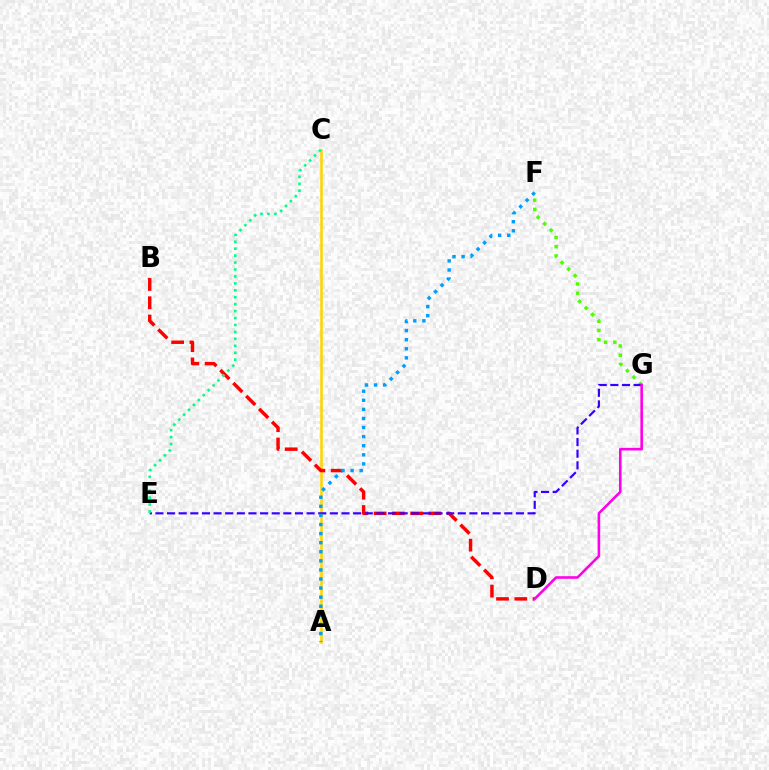{('A', 'C'): [{'color': '#ffd500', 'line_style': 'solid', 'thickness': 1.85}], ('F', 'G'): [{'color': '#4fff00', 'line_style': 'dotted', 'thickness': 2.51}], ('B', 'D'): [{'color': '#ff0000', 'line_style': 'dashed', 'thickness': 2.48}], ('E', 'G'): [{'color': '#3700ff', 'line_style': 'dashed', 'thickness': 1.58}], ('A', 'F'): [{'color': '#009eff', 'line_style': 'dotted', 'thickness': 2.47}], ('C', 'E'): [{'color': '#00ff86', 'line_style': 'dotted', 'thickness': 1.88}], ('D', 'G'): [{'color': '#ff00ed', 'line_style': 'solid', 'thickness': 1.87}]}